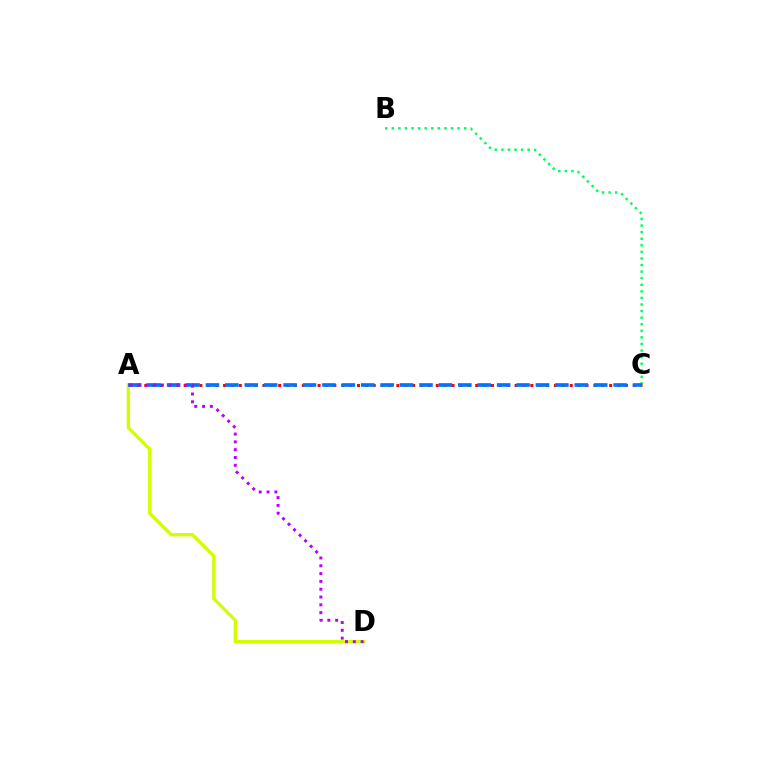{('B', 'C'): [{'color': '#00ff5c', 'line_style': 'dotted', 'thickness': 1.79}], ('A', 'D'): [{'color': '#d1ff00', 'line_style': 'solid', 'thickness': 2.41}, {'color': '#b900ff', 'line_style': 'dotted', 'thickness': 2.12}], ('A', 'C'): [{'color': '#ff0000', 'line_style': 'dotted', 'thickness': 2.14}, {'color': '#0074ff', 'line_style': 'dashed', 'thickness': 2.64}]}